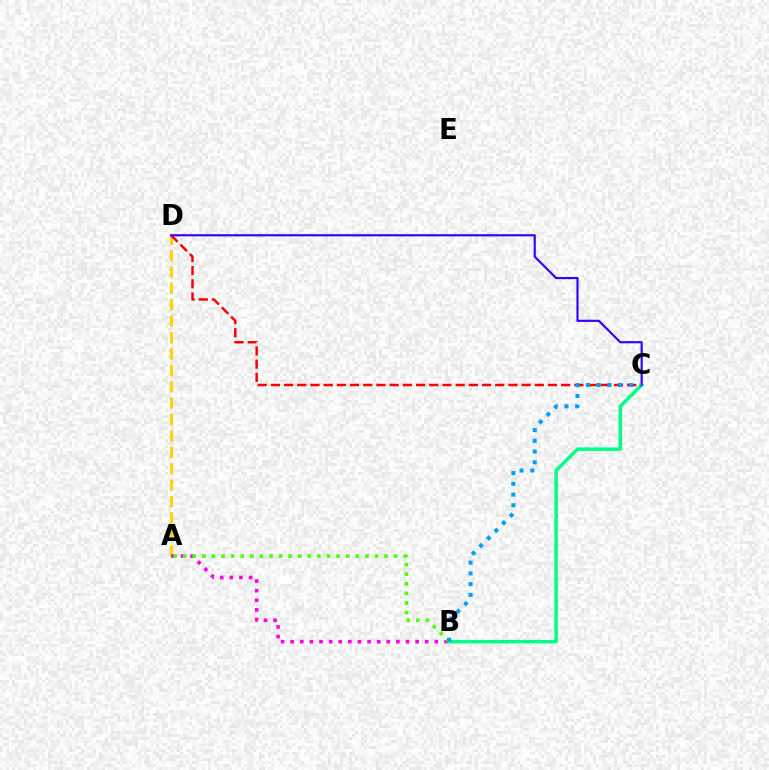{('A', 'D'): [{'color': '#ffd500', 'line_style': 'dashed', 'thickness': 2.23}], ('A', 'B'): [{'color': '#ff00ed', 'line_style': 'dotted', 'thickness': 2.61}, {'color': '#4fff00', 'line_style': 'dotted', 'thickness': 2.61}], ('C', 'D'): [{'color': '#ff0000', 'line_style': 'dashed', 'thickness': 1.79}, {'color': '#3700ff', 'line_style': 'solid', 'thickness': 1.57}], ('B', 'C'): [{'color': '#00ff86', 'line_style': 'solid', 'thickness': 2.52}, {'color': '#009eff', 'line_style': 'dotted', 'thickness': 2.92}]}